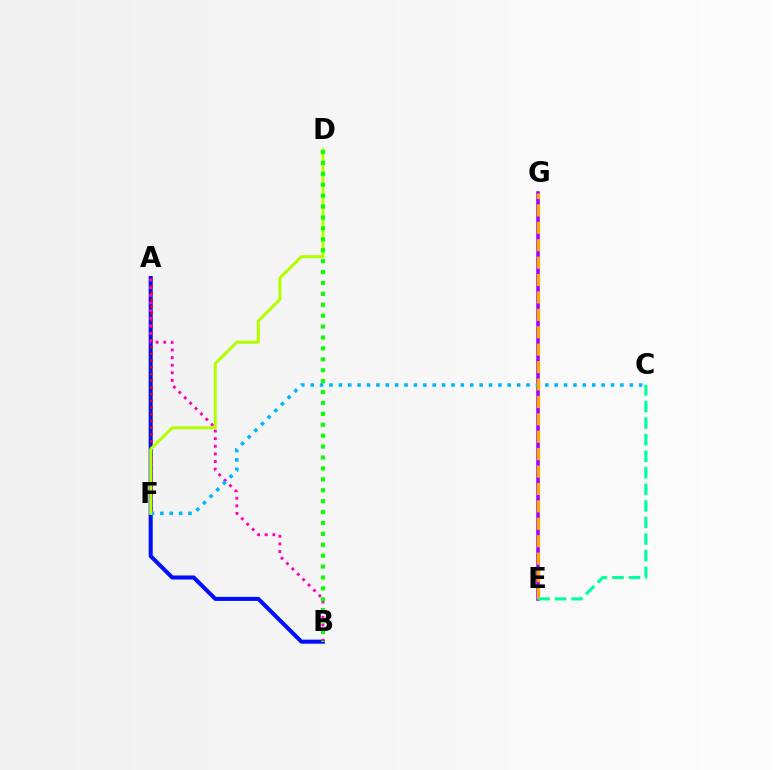{('E', 'G'): [{'color': '#9b00ff', 'line_style': 'solid', 'thickness': 2.55}, {'color': '#ffa500', 'line_style': 'dashed', 'thickness': 2.37}], ('A', 'B'): [{'color': '#0010ff', 'line_style': 'solid', 'thickness': 2.91}, {'color': '#ff00bd', 'line_style': 'dotted', 'thickness': 2.07}], ('A', 'F'): [{'color': '#ff0000', 'line_style': 'dotted', 'thickness': 1.83}], ('C', 'F'): [{'color': '#00b5ff', 'line_style': 'dotted', 'thickness': 2.55}], ('D', 'F'): [{'color': '#b3ff00', 'line_style': 'solid', 'thickness': 2.16}], ('C', 'E'): [{'color': '#00ff9d', 'line_style': 'dashed', 'thickness': 2.25}], ('B', 'D'): [{'color': '#08ff00', 'line_style': 'dotted', 'thickness': 2.96}]}